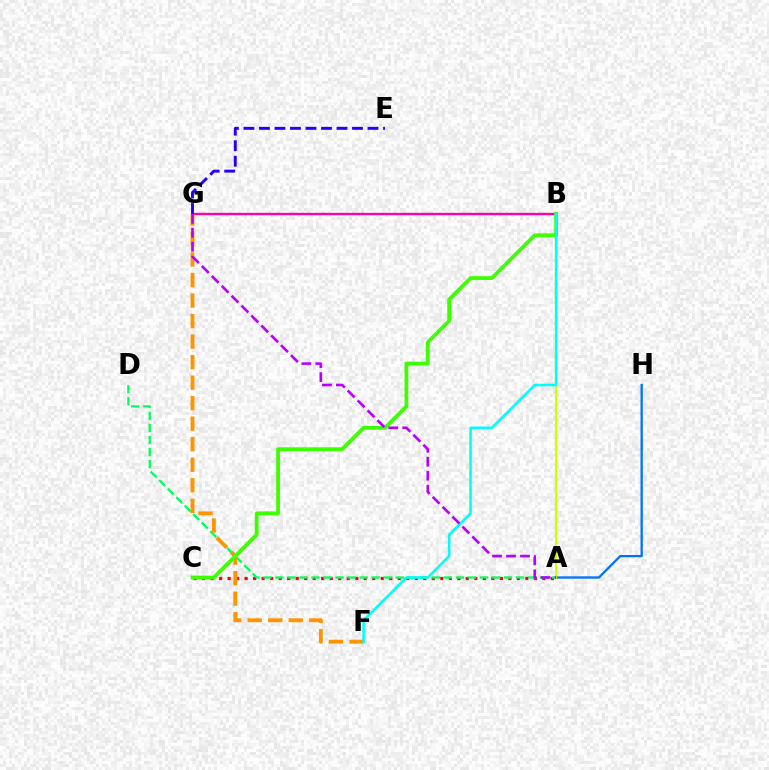{('A', 'H'): [{'color': '#0074ff', 'line_style': 'solid', 'thickness': 1.68}], ('A', 'C'): [{'color': '#ff0000', 'line_style': 'dotted', 'thickness': 2.31}], ('B', 'G'): [{'color': '#ff00ac', 'line_style': 'solid', 'thickness': 1.7}], ('A', 'B'): [{'color': '#d1ff00', 'line_style': 'solid', 'thickness': 1.56}], ('A', 'D'): [{'color': '#00ff5c', 'line_style': 'dashed', 'thickness': 1.63}], ('F', 'G'): [{'color': '#ff9400', 'line_style': 'dashed', 'thickness': 2.79}], ('B', 'C'): [{'color': '#3dff00', 'line_style': 'solid', 'thickness': 2.71}], ('B', 'F'): [{'color': '#00fff6', 'line_style': 'solid', 'thickness': 1.82}], ('A', 'G'): [{'color': '#b900ff', 'line_style': 'dashed', 'thickness': 1.9}], ('E', 'G'): [{'color': '#2500ff', 'line_style': 'dashed', 'thickness': 2.11}]}